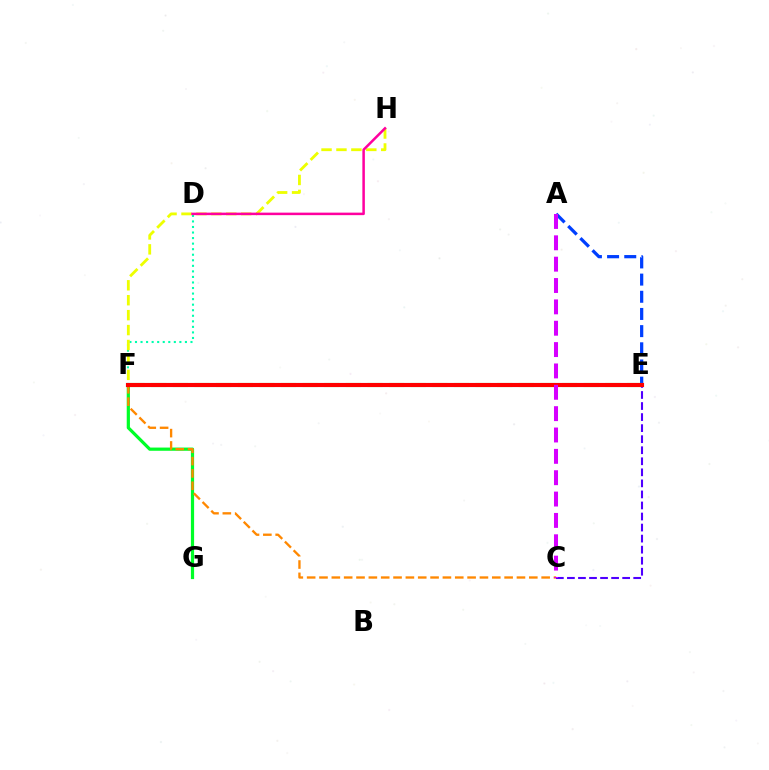{('A', 'E'): [{'color': '#003fff', 'line_style': 'dashed', 'thickness': 2.33}], ('D', 'F'): [{'color': '#00ffaf', 'line_style': 'dotted', 'thickness': 1.51}], ('E', 'F'): [{'color': '#00c7ff', 'line_style': 'solid', 'thickness': 2.93}, {'color': '#66ff00', 'line_style': 'dashed', 'thickness': 2.94}, {'color': '#ff0000', 'line_style': 'solid', 'thickness': 2.95}], ('F', 'H'): [{'color': '#eeff00', 'line_style': 'dashed', 'thickness': 2.03}], ('F', 'G'): [{'color': '#00ff27', 'line_style': 'solid', 'thickness': 2.31}], ('D', 'H'): [{'color': '#ff00a0', 'line_style': 'solid', 'thickness': 1.81}], ('C', 'F'): [{'color': '#ff8800', 'line_style': 'dashed', 'thickness': 1.68}], ('C', 'E'): [{'color': '#4f00ff', 'line_style': 'dashed', 'thickness': 1.5}], ('A', 'C'): [{'color': '#d600ff', 'line_style': 'dashed', 'thickness': 2.9}]}